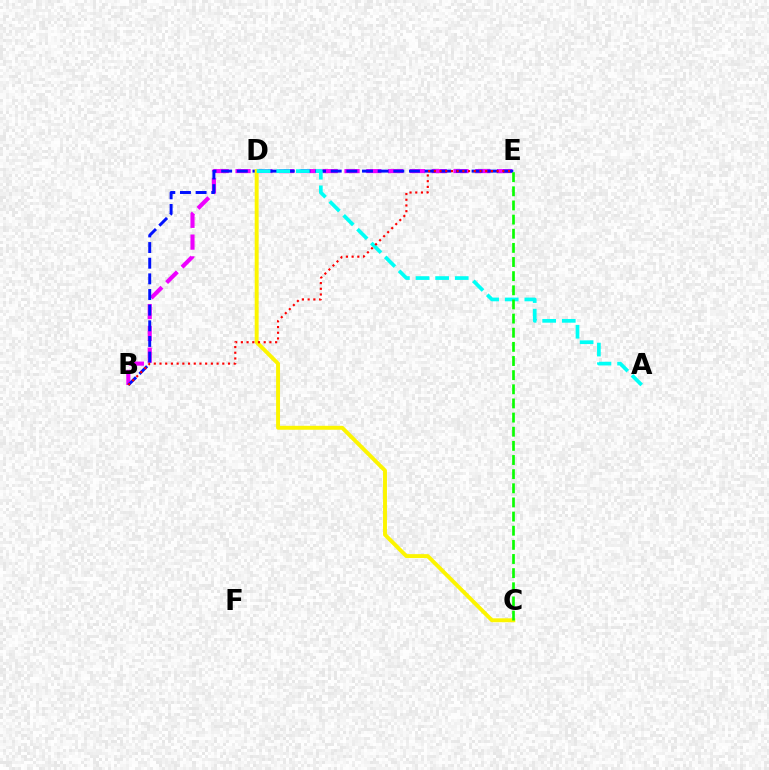{('B', 'E'): [{'color': '#ee00ff', 'line_style': 'dashed', 'thickness': 2.96}, {'color': '#0010ff', 'line_style': 'dashed', 'thickness': 2.13}, {'color': '#ff0000', 'line_style': 'dotted', 'thickness': 1.55}], ('C', 'D'): [{'color': '#fcf500', 'line_style': 'solid', 'thickness': 2.83}], ('A', 'D'): [{'color': '#00fff6', 'line_style': 'dashed', 'thickness': 2.66}], ('C', 'E'): [{'color': '#08ff00', 'line_style': 'dashed', 'thickness': 1.92}]}